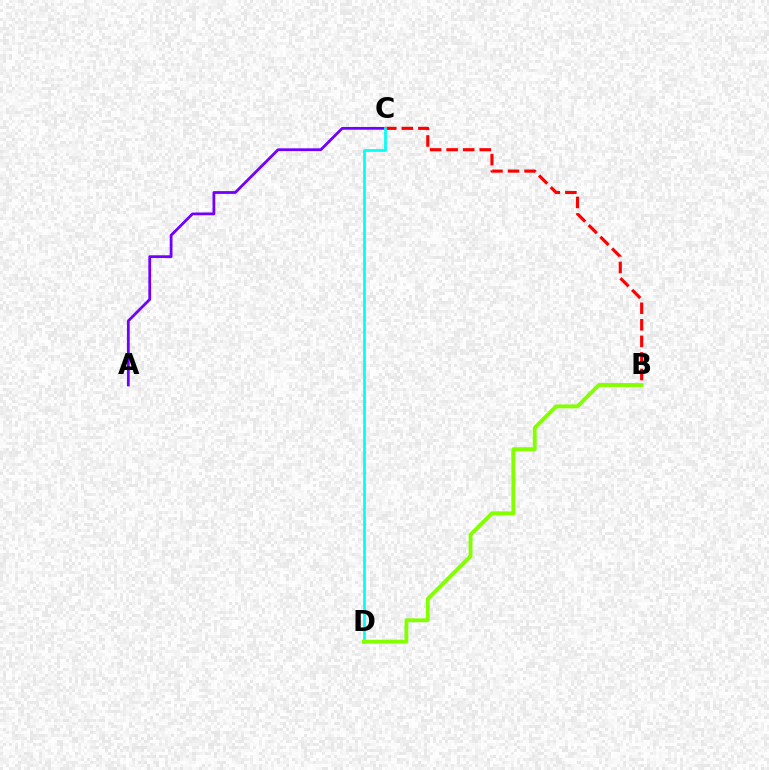{('A', 'C'): [{'color': '#7200ff', 'line_style': 'solid', 'thickness': 2.0}], ('B', 'C'): [{'color': '#ff0000', 'line_style': 'dashed', 'thickness': 2.25}], ('C', 'D'): [{'color': '#00fff6', 'line_style': 'solid', 'thickness': 1.95}], ('B', 'D'): [{'color': '#84ff00', 'line_style': 'solid', 'thickness': 2.78}]}